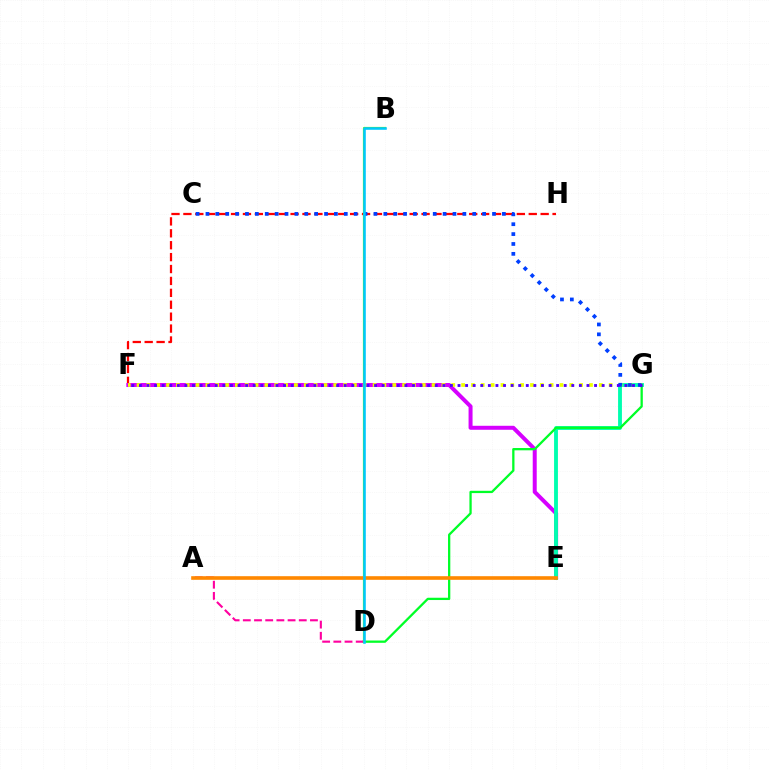{('F', 'H'): [{'color': '#ff0000', 'line_style': 'dashed', 'thickness': 1.62}], ('E', 'F'): [{'color': '#d600ff', 'line_style': 'solid', 'thickness': 2.87}], ('E', 'G'): [{'color': '#00ffaf', 'line_style': 'solid', 'thickness': 2.77}], ('D', 'G'): [{'color': '#00ff27', 'line_style': 'solid', 'thickness': 1.65}], ('A', 'D'): [{'color': '#ff00a0', 'line_style': 'dashed', 'thickness': 1.52}], ('F', 'G'): [{'color': '#eeff00', 'line_style': 'dotted', 'thickness': 2.67}, {'color': '#4f00ff', 'line_style': 'dotted', 'thickness': 2.06}], ('B', 'D'): [{'color': '#66ff00', 'line_style': 'solid', 'thickness': 1.58}, {'color': '#00c7ff', 'line_style': 'solid', 'thickness': 1.84}], ('C', 'G'): [{'color': '#003fff', 'line_style': 'dotted', 'thickness': 2.68}], ('A', 'E'): [{'color': '#ff8800', 'line_style': 'solid', 'thickness': 2.61}]}